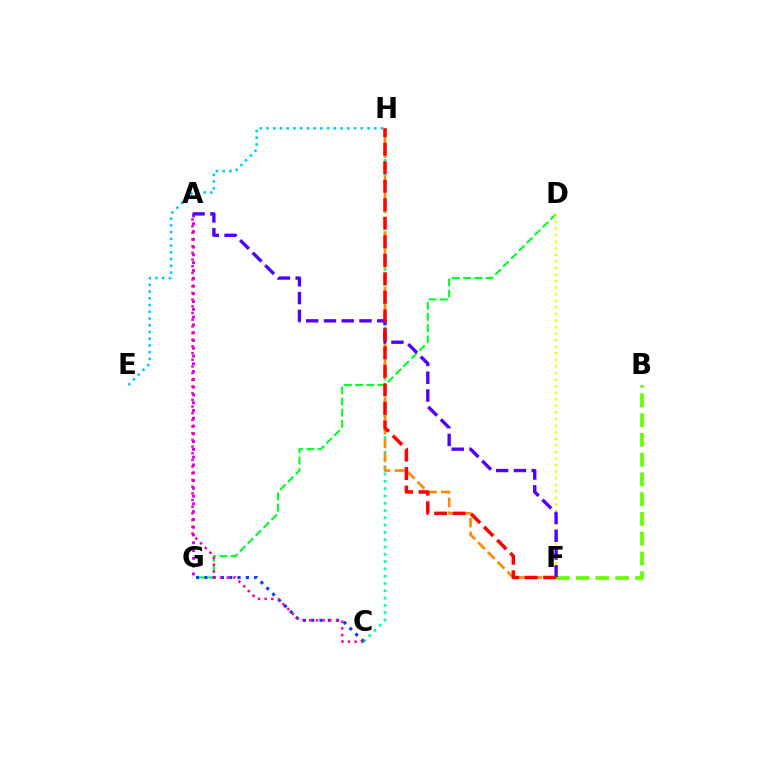{('E', 'H'): [{'color': '#00c7ff', 'line_style': 'dotted', 'thickness': 1.83}], ('B', 'F'): [{'color': '#66ff00', 'line_style': 'dashed', 'thickness': 2.68}], ('D', 'G'): [{'color': '#00ff27', 'line_style': 'dashed', 'thickness': 1.52}], ('D', 'F'): [{'color': '#eeff00', 'line_style': 'dotted', 'thickness': 1.79}], ('C', 'H'): [{'color': '#00ffaf', 'line_style': 'dotted', 'thickness': 1.98}], ('A', 'G'): [{'color': '#d600ff', 'line_style': 'dotted', 'thickness': 2.11}], ('F', 'H'): [{'color': '#ff8800', 'line_style': 'dashed', 'thickness': 1.88}, {'color': '#ff0000', 'line_style': 'dashed', 'thickness': 2.51}], ('C', 'G'): [{'color': '#003fff', 'line_style': 'dotted', 'thickness': 2.26}], ('A', 'C'): [{'color': '#ff00a0', 'line_style': 'dotted', 'thickness': 1.82}], ('A', 'F'): [{'color': '#4f00ff', 'line_style': 'dashed', 'thickness': 2.41}]}